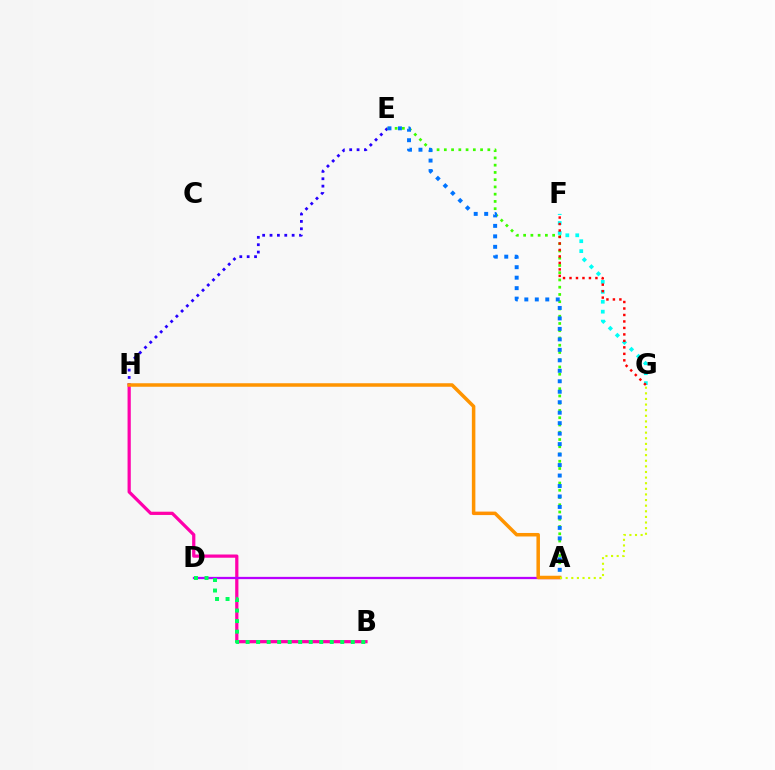{('B', 'H'): [{'color': '#ff00ac', 'line_style': 'solid', 'thickness': 2.32}], ('A', 'D'): [{'color': '#b900ff', 'line_style': 'solid', 'thickness': 1.63}], ('E', 'H'): [{'color': '#2500ff', 'line_style': 'dotted', 'thickness': 2.0}], ('A', 'E'): [{'color': '#3dff00', 'line_style': 'dotted', 'thickness': 1.97}, {'color': '#0074ff', 'line_style': 'dotted', 'thickness': 2.85}], ('B', 'D'): [{'color': '#00ff5c', 'line_style': 'dotted', 'thickness': 2.86}], ('F', 'G'): [{'color': '#00fff6', 'line_style': 'dotted', 'thickness': 2.7}, {'color': '#ff0000', 'line_style': 'dotted', 'thickness': 1.76}], ('A', 'H'): [{'color': '#ff9400', 'line_style': 'solid', 'thickness': 2.53}], ('A', 'G'): [{'color': '#d1ff00', 'line_style': 'dotted', 'thickness': 1.53}]}